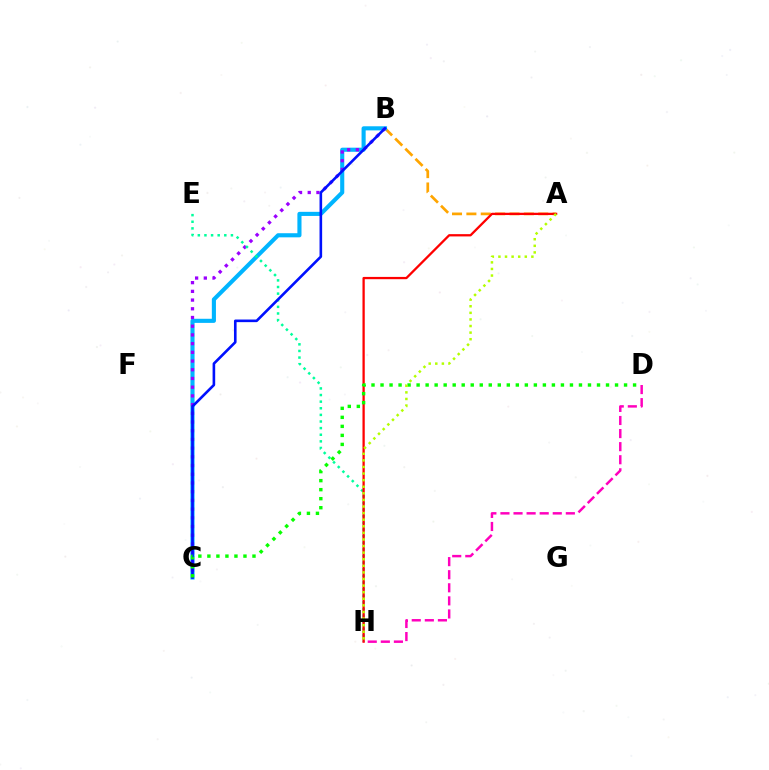{('A', 'B'): [{'color': '#ffa500', 'line_style': 'dashed', 'thickness': 1.95}], ('B', 'C'): [{'color': '#00b5ff', 'line_style': 'solid', 'thickness': 2.96}, {'color': '#9b00ff', 'line_style': 'dotted', 'thickness': 2.37}, {'color': '#0010ff', 'line_style': 'solid', 'thickness': 1.88}], ('E', 'H'): [{'color': '#00ff9d', 'line_style': 'dotted', 'thickness': 1.8}], ('A', 'H'): [{'color': '#ff0000', 'line_style': 'solid', 'thickness': 1.64}, {'color': '#b3ff00', 'line_style': 'dotted', 'thickness': 1.79}], ('C', 'D'): [{'color': '#08ff00', 'line_style': 'dotted', 'thickness': 2.45}], ('D', 'H'): [{'color': '#ff00bd', 'line_style': 'dashed', 'thickness': 1.78}]}